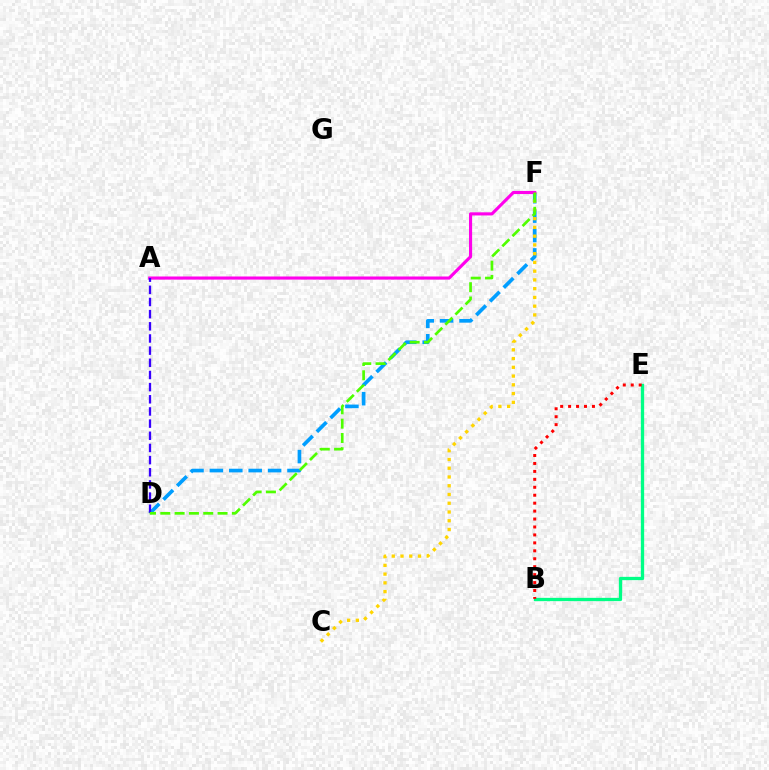{('D', 'F'): [{'color': '#009eff', 'line_style': 'dashed', 'thickness': 2.64}, {'color': '#4fff00', 'line_style': 'dashed', 'thickness': 1.94}], ('C', 'F'): [{'color': '#ffd500', 'line_style': 'dotted', 'thickness': 2.38}], ('B', 'E'): [{'color': '#00ff86', 'line_style': 'solid', 'thickness': 2.37}, {'color': '#ff0000', 'line_style': 'dotted', 'thickness': 2.16}], ('A', 'F'): [{'color': '#ff00ed', 'line_style': 'solid', 'thickness': 2.25}], ('A', 'D'): [{'color': '#3700ff', 'line_style': 'dashed', 'thickness': 1.65}]}